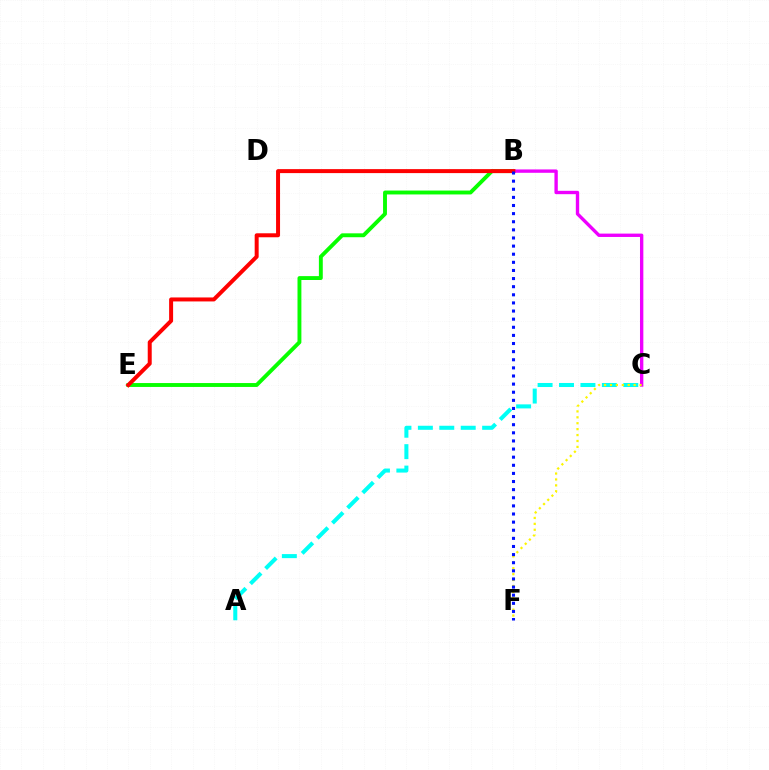{('B', 'E'): [{'color': '#08ff00', 'line_style': 'solid', 'thickness': 2.8}, {'color': '#ff0000', 'line_style': 'solid', 'thickness': 2.87}], ('B', 'C'): [{'color': '#ee00ff', 'line_style': 'solid', 'thickness': 2.42}], ('A', 'C'): [{'color': '#00fff6', 'line_style': 'dashed', 'thickness': 2.91}], ('C', 'F'): [{'color': '#fcf500', 'line_style': 'dotted', 'thickness': 1.61}], ('B', 'F'): [{'color': '#0010ff', 'line_style': 'dotted', 'thickness': 2.21}]}